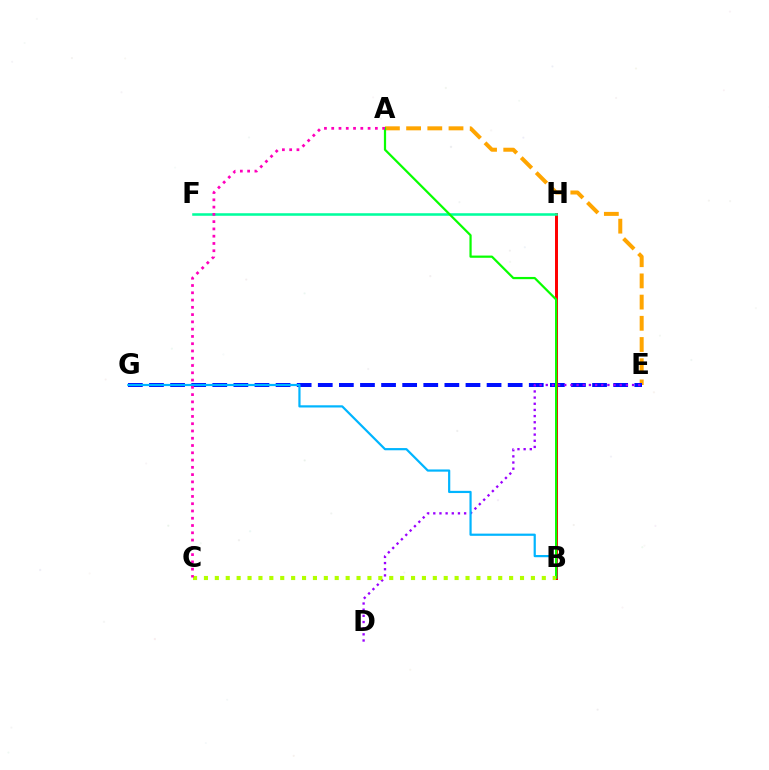{('A', 'E'): [{'color': '#ffa500', 'line_style': 'dashed', 'thickness': 2.88}], ('E', 'G'): [{'color': '#0010ff', 'line_style': 'dashed', 'thickness': 2.87}], ('B', 'H'): [{'color': '#ff0000', 'line_style': 'solid', 'thickness': 2.15}], ('D', 'E'): [{'color': '#9b00ff', 'line_style': 'dotted', 'thickness': 1.67}], ('B', 'G'): [{'color': '#00b5ff', 'line_style': 'solid', 'thickness': 1.59}], ('F', 'H'): [{'color': '#00ff9d', 'line_style': 'solid', 'thickness': 1.84}], ('A', 'B'): [{'color': '#08ff00', 'line_style': 'solid', 'thickness': 1.6}], ('B', 'C'): [{'color': '#b3ff00', 'line_style': 'dotted', 'thickness': 2.96}], ('A', 'C'): [{'color': '#ff00bd', 'line_style': 'dotted', 'thickness': 1.98}]}